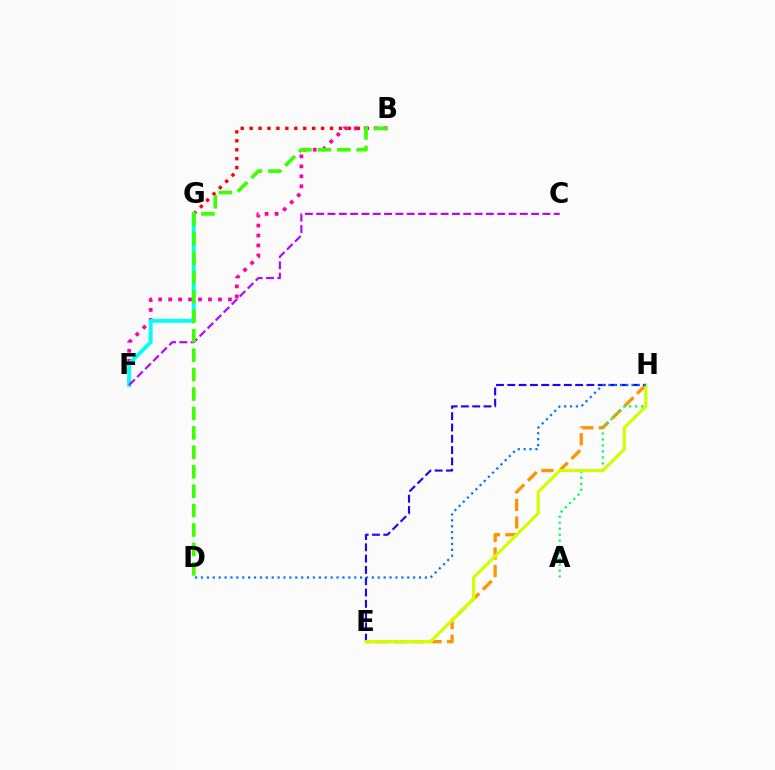{('B', 'F'): [{'color': '#ff00ac', 'line_style': 'dotted', 'thickness': 2.71}], ('B', 'G'): [{'color': '#ff0000', 'line_style': 'dotted', 'thickness': 2.43}], ('F', 'G'): [{'color': '#00fff6', 'line_style': 'solid', 'thickness': 2.79}], ('E', 'H'): [{'color': '#ff9400', 'line_style': 'dashed', 'thickness': 2.38}, {'color': '#2500ff', 'line_style': 'dashed', 'thickness': 1.54}, {'color': '#d1ff00', 'line_style': 'solid', 'thickness': 2.29}], ('A', 'H'): [{'color': '#00ff5c', 'line_style': 'dotted', 'thickness': 1.63}], ('D', 'H'): [{'color': '#0074ff', 'line_style': 'dotted', 'thickness': 1.6}], ('C', 'F'): [{'color': '#b900ff', 'line_style': 'dashed', 'thickness': 1.54}], ('B', 'D'): [{'color': '#3dff00', 'line_style': 'dashed', 'thickness': 2.64}]}